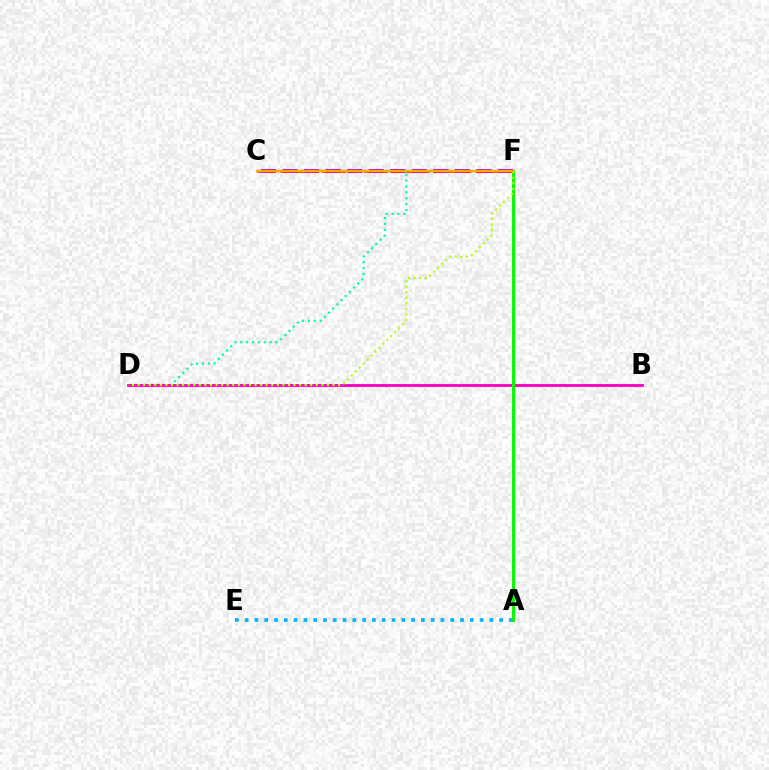{('D', 'F'): [{'color': '#00ff9d', 'line_style': 'dotted', 'thickness': 1.6}, {'color': '#b3ff00', 'line_style': 'dotted', 'thickness': 1.51}], ('B', 'D'): [{'color': '#ff00bd', 'line_style': 'solid', 'thickness': 2.04}], ('A', 'F'): [{'color': '#0010ff', 'line_style': 'solid', 'thickness': 1.85}, {'color': '#08ff00', 'line_style': 'solid', 'thickness': 2.11}], ('C', 'F'): [{'color': '#9b00ff', 'line_style': 'dashed', 'thickness': 2.93}, {'color': '#ff0000', 'line_style': 'dashed', 'thickness': 1.9}, {'color': '#ffa500', 'line_style': 'solid', 'thickness': 1.8}], ('A', 'E'): [{'color': '#00b5ff', 'line_style': 'dotted', 'thickness': 2.66}]}